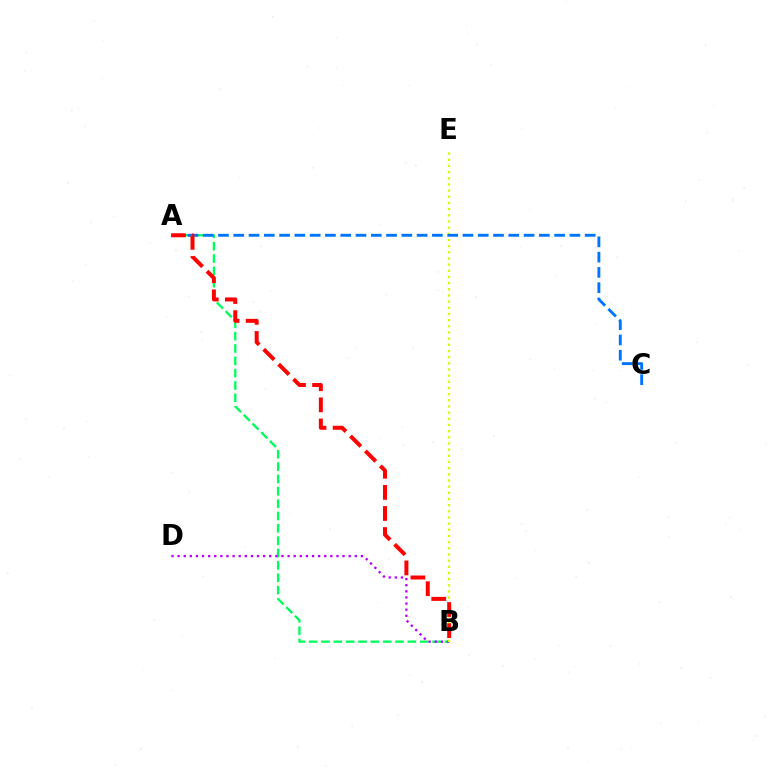{('A', 'B'): [{'color': '#00ff5c', 'line_style': 'dashed', 'thickness': 1.68}, {'color': '#ff0000', 'line_style': 'dashed', 'thickness': 2.87}], ('B', 'D'): [{'color': '#b900ff', 'line_style': 'dotted', 'thickness': 1.66}], ('B', 'E'): [{'color': '#d1ff00', 'line_style': 'dotted', 'thickness': 1.68}], ('A', 'C'): [{'color': '#0074ff', 'line_style': 'dashed', 'thickness': 2.08}]}